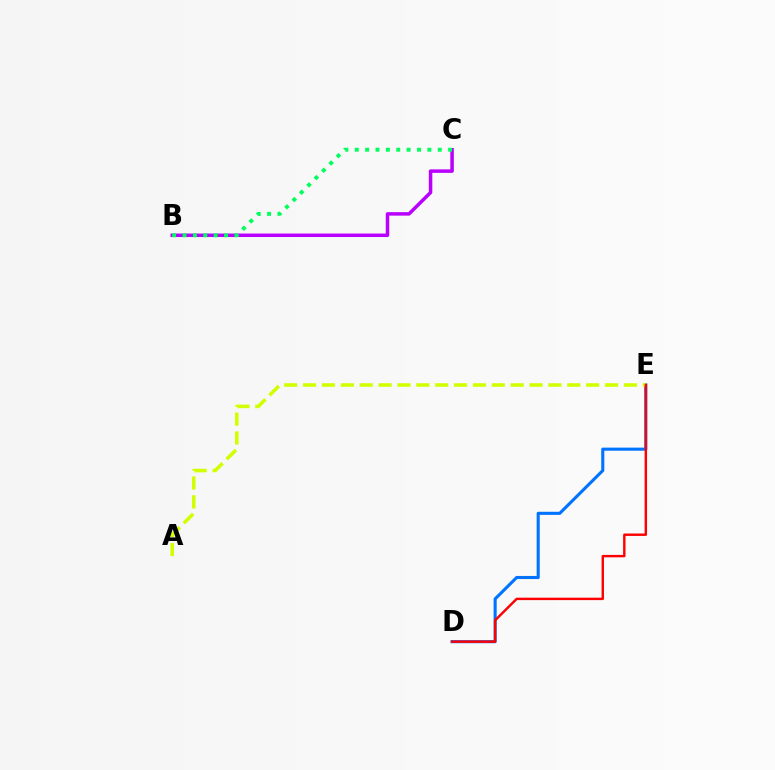{('D', 'E'): [{'color': '#0074ff', 'line_style': 'solid', 'thickness': 2.23}, {'color': '#ff0000', 'line_style': 'solid', 'thickness': 1.74}], ('B', 'C'): [{'color': '#b900ff', 'line_style': 'solid', 'thickness': 2.52}, {'color': '#00ff5c', 'line_style': 'dotted', 'thickness': 2.82}], ('A', 'E'): [{'color': '#d1ff00', 'line_style': 'dashed', 'thickness': 2.56}]}